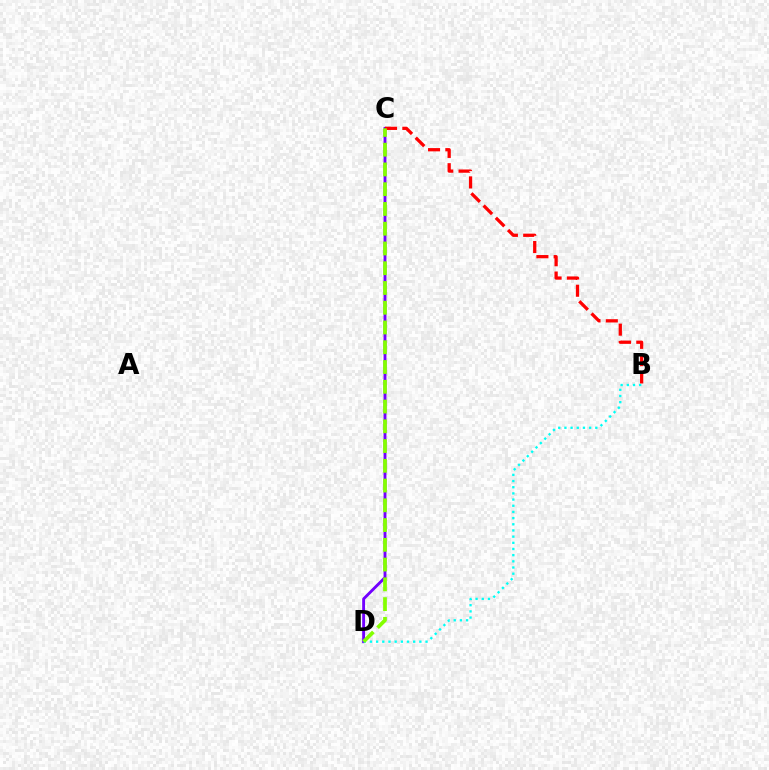{('C', 'D'): [{'color': '#7200ff', 'line_style': 'solid', 'thickness': 2.06}, {'color': '#84ff00', 'line_style': 'dashed', 'thickness': 2.68}], ('B', 'C'): [{'color': '#ff0000', 'line_style': 'dashed', 'thickness': 2.35}], ('B', 'D'): [{'color': '#00fff6', 'line_style': 'dotted', 'thickness': 1.68}]}